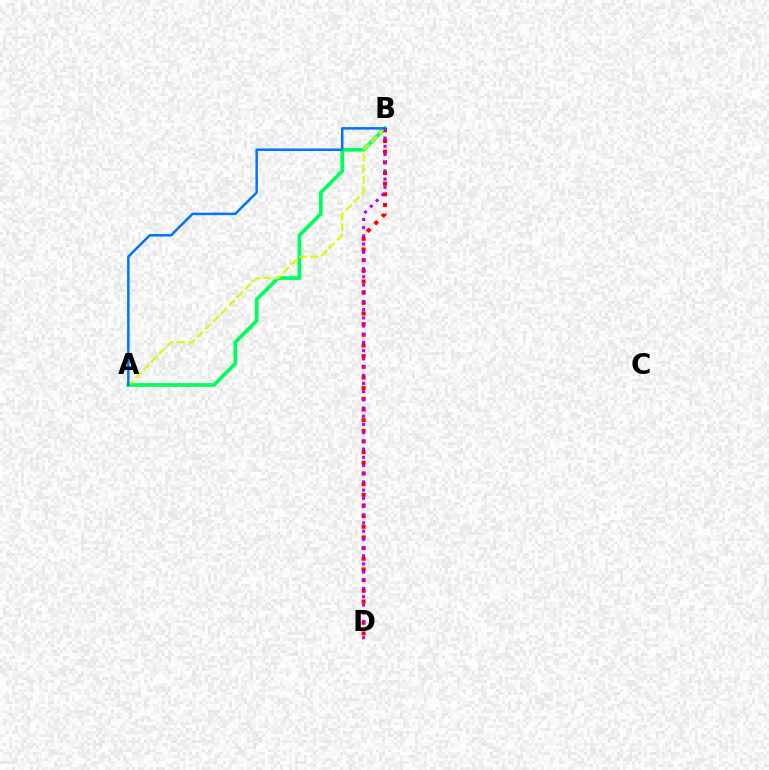{('A', 'B'): [{'color': '#00ff5c', 'line_style': 'solid', 'thickness': 2.7}, {'color': '#d1ff00', 'line_style': 'dashed', 'thickness': 1.53}, {'color': '#0074ff', 'line_style': 'solid', 'thickness': 1.81}], ('B', 'D'): [{'color': '#ff0000', 'line_style': 'dotted', 'thickness': 2.9}, {'color': '#b900ff', 'line_style': 'dotted', 'thickness': 2.23}]}